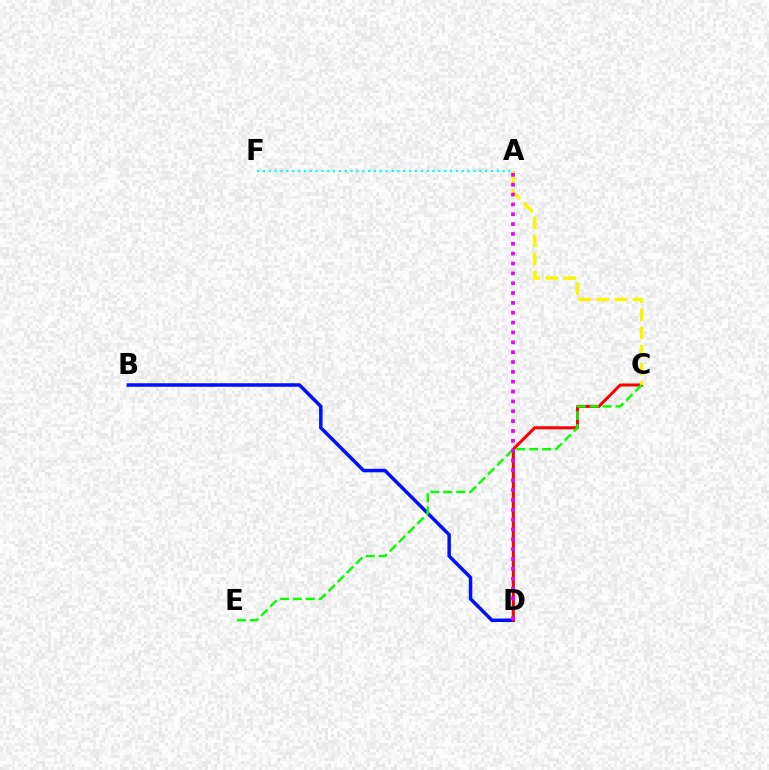{('A', 'F'): [{'color': '#00fff6', 'line_style': 'dotted', 'thickness': 1.59}], ('B', 'D'): [{'color': '#0010ff', 'line_style': 'solid', 'thickness': 2.52}], ('C', 'D'): [{'color': '#ff0000', 'line_style': 'solid', 'thickness': 2.19}], ('A', 'C'): [{'color': '#fcf500', 'line_style': 'dashed', 'thickness': 2.46}], ('C', 'E'): [{'color': '#08ff00', 'line_style': 'dashed', 'thickness': 1.76}], ('A', 'D'): [{'color': '#ee00ff', 'line_style': 'dotted', 'thickness': 2.68}]}